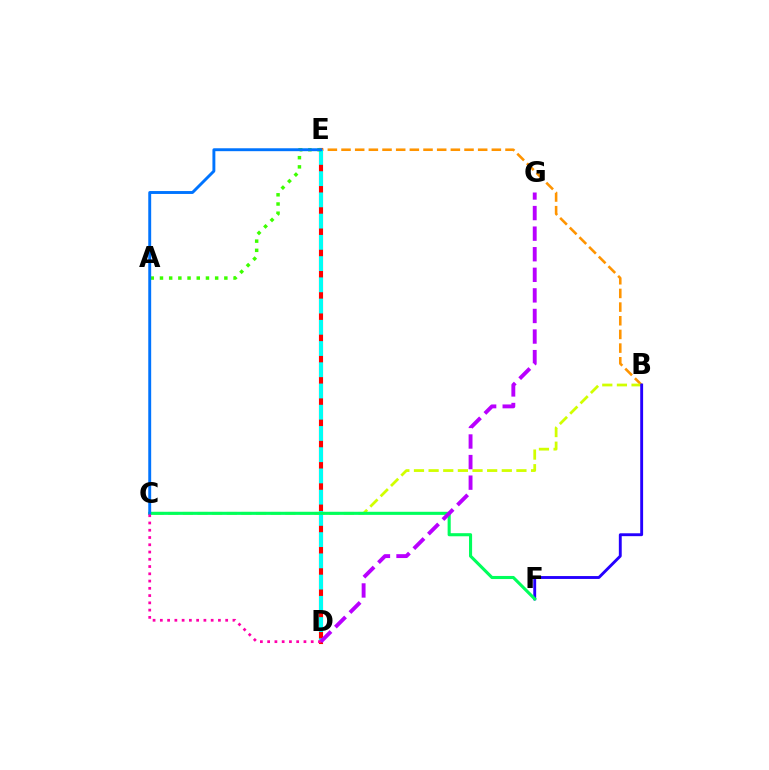{('D', 'E'): [{'color': '#ff0000', 'line_style': 'solid', 'thickness': 2.96}, {'color': '#00fff6', 'line_style': 'dashed', 'thickness': 2.88}], ('B', 'E'): [{'color': '#ff9400', 'line_style': 'dashed', 'thickness': 1.86}], ('B', 'C'): [{'color': '#d1ff00', 'line_style': 'dashed', 'thickness': 1.99}], ('B', 'F'): [{'color': '#2500ff', 'line_style': 'solid', 'thickness': 2.08}], ('C', 'F'): [{'color': '#00ff5c', 'line_style': 'solid', 'thickness': 2.23}], ('D', 'G'): [{'color': '#b900ff', 'line_style': 'dashed', 'thickness': 2.8}], ('A', 'E'): [{'color': '#3dff00', 'line_style': 'dotted', 'thickness': 2.5}], ('C', 'E'): [{'color': '#0074ff', 'line_style': 'solid', 'thickness': 2.1}], ('C', 'D'): [{'color': '#ff00ac', 'line_style': 'dotted', 'thickness': 1.97}]}